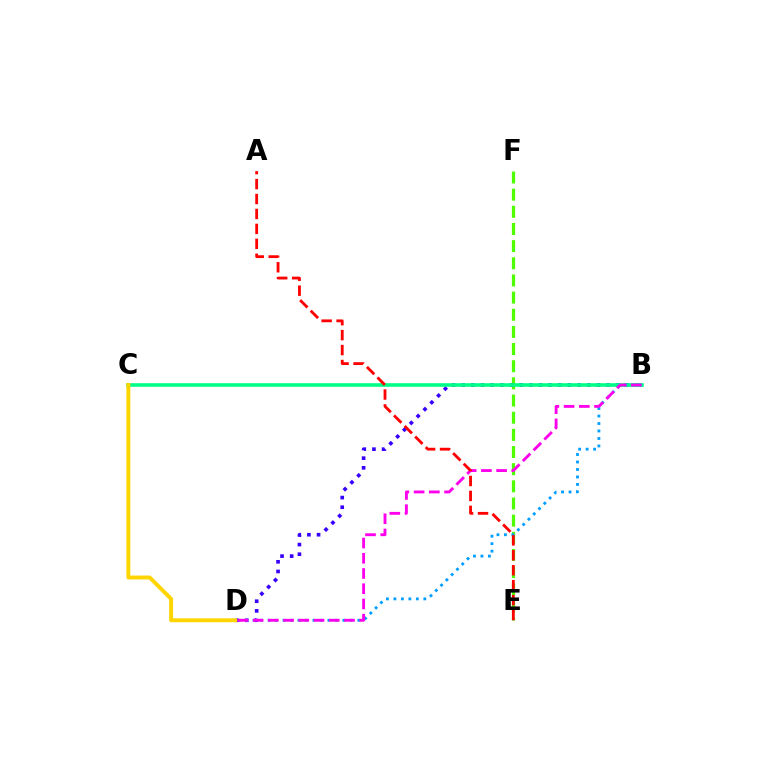{('E', 'F'): [{'color': '#4fff00', 'line_style': 'dashed', 'thickness': 2.33}], ('B', 'D'): [{'color': '#3700ff', 'line_style': 'dotted', 'thickness': 2.62}, {'color': '#009eff', 'line_style': 'dotted', 'thickness': 2.03}, {'color': '#ff00ed', 'line_style': 'dashed', 'thickness': 2.07}], ('B', 'C'): [{'color': '#00ff86', 'line_style': 'solid', 'thickness': 2.61}], ('C', 'D'): [{'color': '#ffd500', 'line_style': 'solid', 'thickness': 2.81}], ('A', 'E'): [{'color': '#ff0000', 'line_style': 'dashed', 'thickness': 2.03}]}